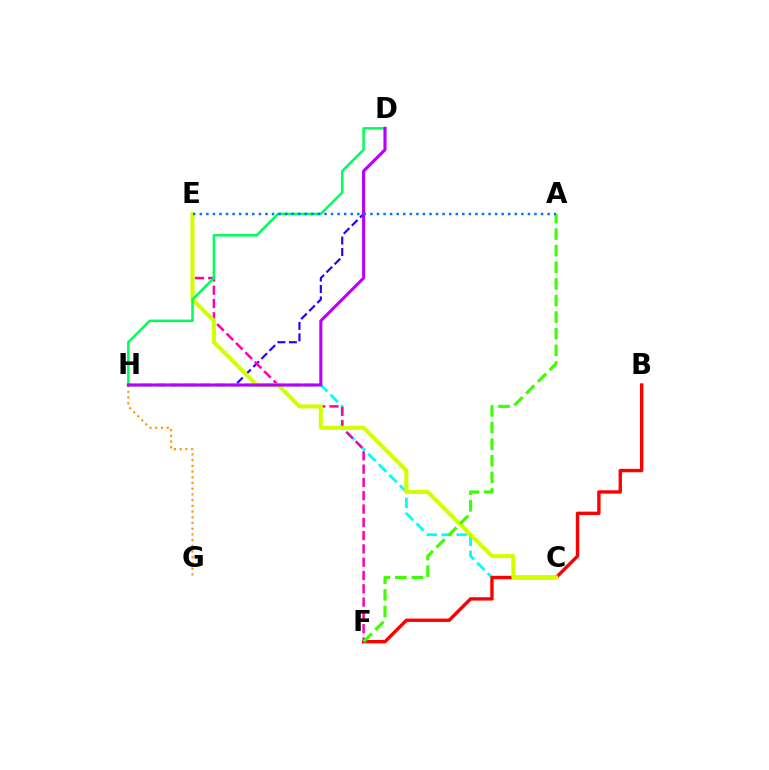{('C', 'H'): [{'color': '#00fff6', 'line_style': 'dashed', 'thickness': 2.03}], ('D', 'H'): [{'color': '#2500ff', 'line_style': 'dashed', 'thickness': 1.56}, {'color': '#00ff5c', 'line_style': 'solid', 'thickness': 1.82}, {'color': '#b900ff', 'line_style': 'solid', 'thickness': 2.21}], ('B', 'F'): [{'color': '#ff0000', 'line_style': 'solid', 'thickness': 2.43}], ('E', 'F'): [{'color': '#ff00ac', 'line_style': 'dashed', 'thickness': 1.81}], ('G', 'H'): [{'color': '#ff9400', 'line_style': 'dotted', 'thickness': 1.55}], ('C', 'E'): [{'color': '#d1ff00', 'line_style': 'solid', 'thickness': 2.92}], ('A', 'F'): [{'color': '#3dff00', 'line_style': 'dashed', 'thickness': 2.26}], ('A', 'E'): [{'color': '#0074ff', 'line_style': 'dotted', 'thickness': 1.78}]}